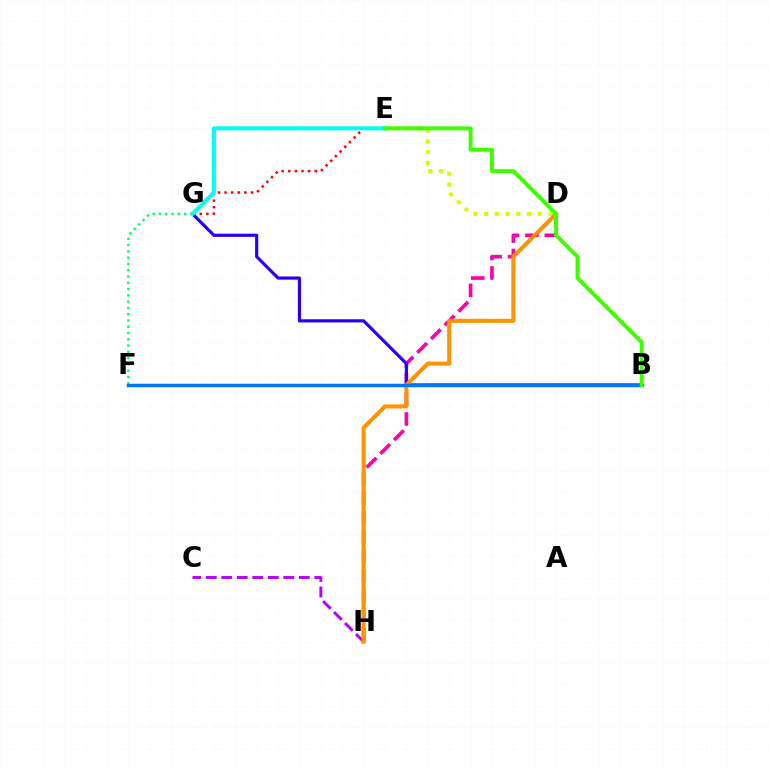{('D', 'H'): [{'color': '#ff00ac', 'line_style': 'dashed', 'thickness': 2.64}, {'color': '#ff9400', 'line_style': 'solid', 'thickness': 2.92}], ('B', 'G'): [{'color': '#2500ff', 'line_style': 'solid', 'thickness': 2.28}], ('F', 'G'): [{'color': '#00ff5c', 'line_style': 'dotted', 'thickness': 1.71}], ('C', 'H'): [{'color': '#b900ff', 'line_style': 'dashed', 'thickness': 2.11}], ('E', 'G'): [{'color': '#ff0000', 'line_style': 'dotted', 'thickness': 1.79}, {'color': '#00fff6', 'line_style': 'solid', 'thickness': 2.9}], ('D', 'E'): [{'color': '#d1ff00', 'line_style': 'dotted', 'thickness': 2.92}], ('B', 'F'): [{'color': '#0074ff', 'line_style': 'solid', 'thickness': 2.51}], ('B', 'E'): [{'color': '#3dff00', 'line_style': 'solid', 'thickness': 2.82}]}